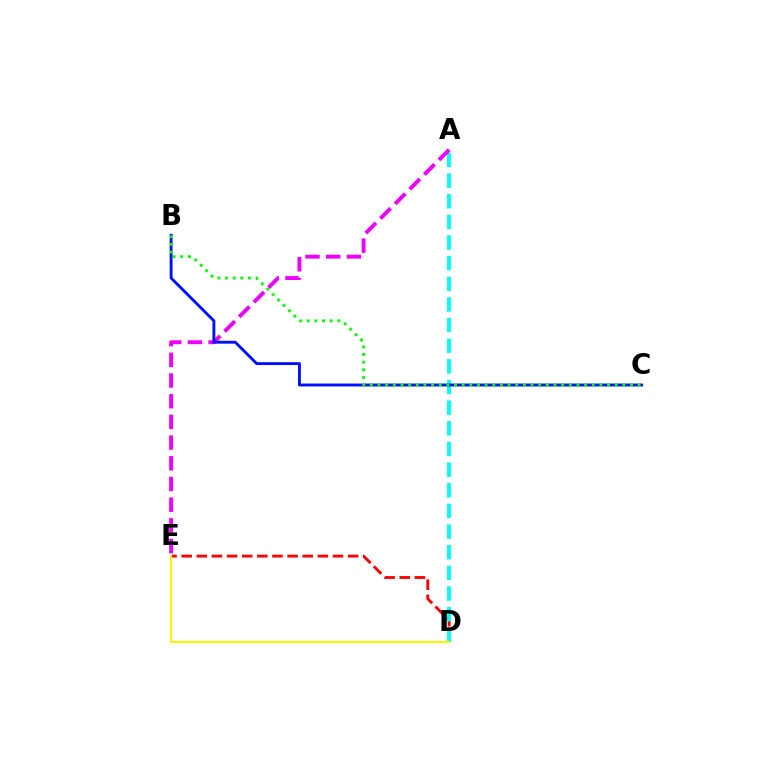{('D', 'E'): [{'color': '#ff0000', 'line_style': 'dashed', 'thickness': 2.06}, {'color': '#fcf500', 'line_style': 'solid', 'thickness': 1.54}], ('A', 'D'): [{'color': '#00fff6', 'line_style': 'dashed', 'thickness': 2.8}], ('A', 'E'): [{'color': '#ee00ff', 'line_style': 'dashed', 'thickness': 2.81}], ('B', 'C'): [{'color': '#0010ff', 'line_style': 'solid', 'thickness': 2.08}, {'color': '#08ff00', 'line_style': 'dotted', 'thickness': 2.08}]}